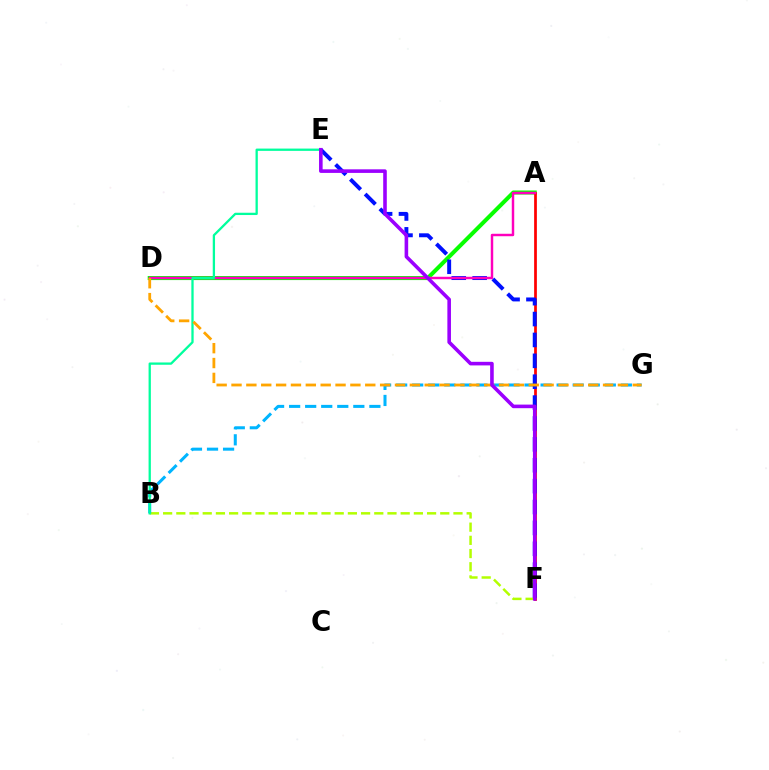{('B', 'F'): [{'color': '#b3ff00', 'line_style': 'dashed', 'thickness': 1.79}], ('A', 'D'): [{'color': '#08ff00', 'line_style': 'solid', 'thickness': 2.91}, {'color': '#ff00bd', 'line_style': 'solid', 'thickness': 1.77}], ('B', 'G'): [{'color': '#00b5ff', 'line_style': 'dashed', 'thickness': 2.18}], ('A', 'F'): [{'color': '#ff0000', 'line_style': 'solid', 'thickness': 1.97}], ('E', 'F'): [{'color': '#0010ff', 'line_style': 'dashed', 'thickness': 2.84}, {'color': '#9b00ff', 'line_style': 'solid', 'thickness': 2.59}], ('B', 'E'): [{'color': '#00ff9d', 'line_style': 'solid', 'thickness': 1.65}], ('D', 'G'): [{'color': '#ffa500', 'line_style': 'dashed', 'thickness': 2.02}]}